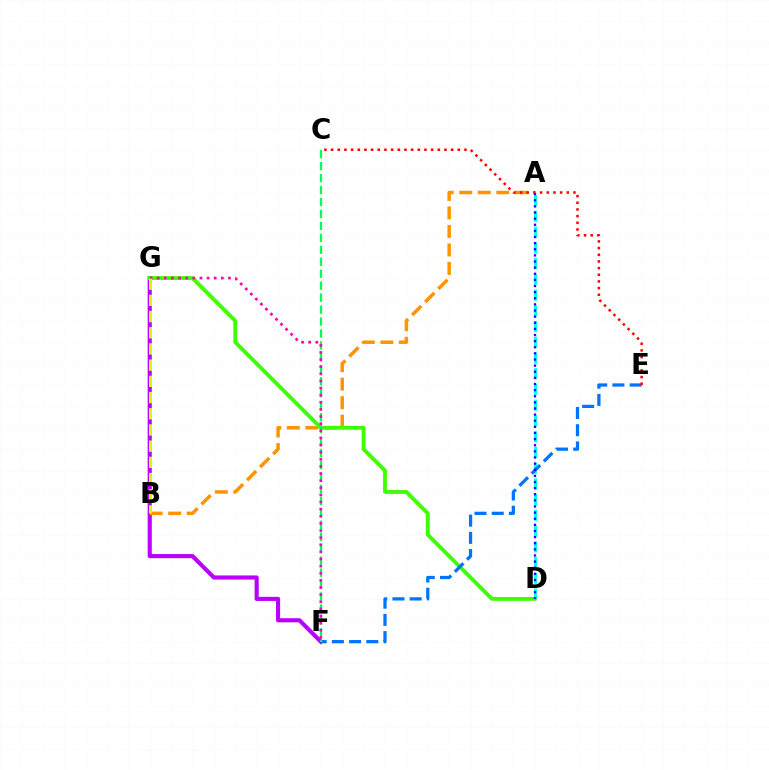{('F', 'G'): [{'color': '#b900ff', 'line_style': 'solid', 'thickness': 2.96}, {'color': '#ff00ac', 'line_style': 'dotted', 'thickness': 1.94}], ('A', 'B'): [{'color': '#ff9400', 'line_style': 'dashed', 'thickness': 2.51}], ('A', 'D'): [{'color': '#00fff6', 'line_style': 'dashed', 'thickness': 2.14}, {'color': '#2500ff', 'line_style': 'dotted', 'thickness': 1.66}], ('D', 'G'): [{'color': '#3dff00', 'line_style': 'solid', 'thickness': 2.76}], ('E', 'F'): [{'color': '#0074ff', 'line_style': 'dashed', 'thickness': 2.34}], ('C', 'F'): [{'color': '#00ff5c', 'line_style': 'dashed', 'thickness': 1.62}], ('B', 'G'): [{'color': '#d1ff00', 'line_style': 'dashed', 'thickness': 2.2}], ('C', 'E'): [{'color': '#ff0000', 'line_style': 'dotted', 'thickness': 1.81}]}